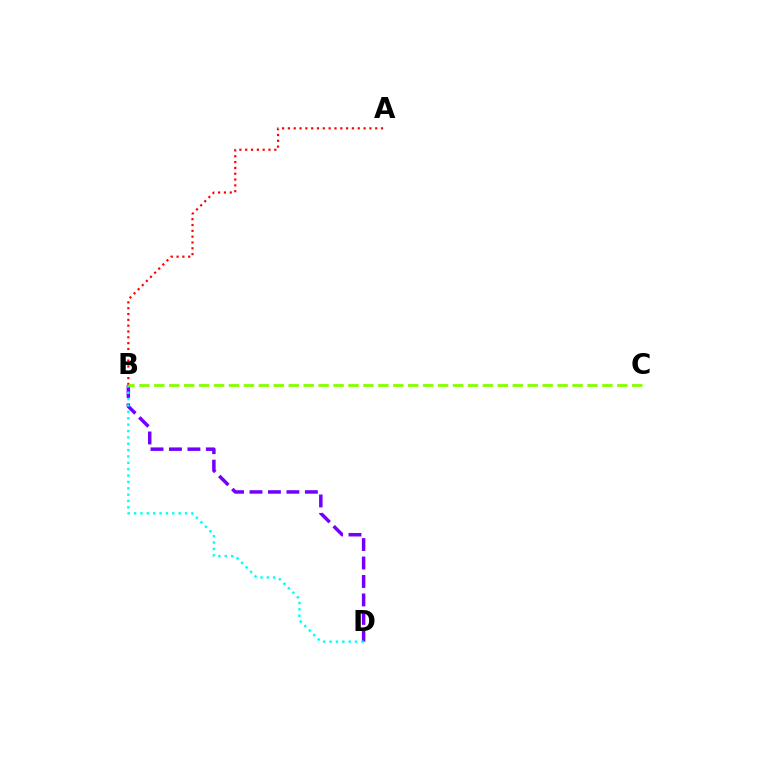{('B', 'D'): [{'color': '#7200ff', 'line_style': 'dashed', 'thickness': 2.51}, {'color': '#00fff6', 'line_style': 'dotted', 'thickness': 1.73}], ('A', 'B'): [{'color': '#ff0000', 'line_style': 'dotted', 'thickness': 1.58}], ('B', 'C'): [{'color': '#84ff00', 'line_style': 'dashed', 'thickness': 2.03}]}